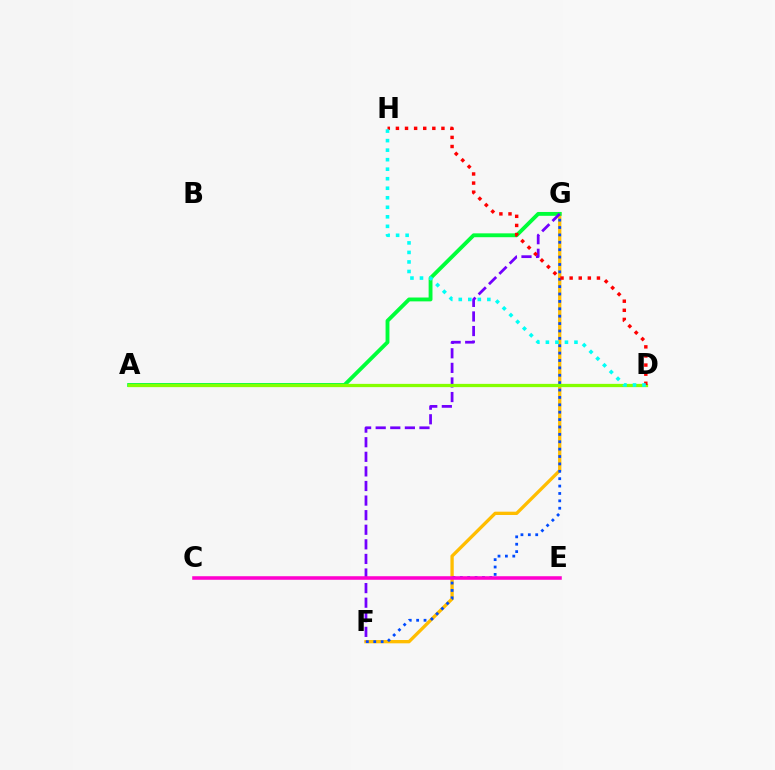{('F', 'G'): [{'color': '#ffbd00', 'line_style': 'solid', 'thickness': 2.38}, {'color': '#004bff', 'line_style': 'dotted', 'thickness': 2.01}, {'color': '#7200ff', 'line_style': 'dashed', 'thickness': 1.98}], ('A', 'G'): [{'color': '#00ff39', 'line_style': 'solid', 'thickness': 2.78}], ('A', 'D'): [{'color': '#84ff00', 'line_style': 'solid', 'thickness': 2.35}], ('D', 'H'): [{'color': '#ff0000', 'line_style': 'dotted', 'thickness': 2.47}, {'color': '#00fff6', 'line_style': 'dotted', 'thickness': 2.59}], ('C', 'E'): [{'color': '#ff00cf', 'line_style': 'solid', 'thickness': 2.55}]}